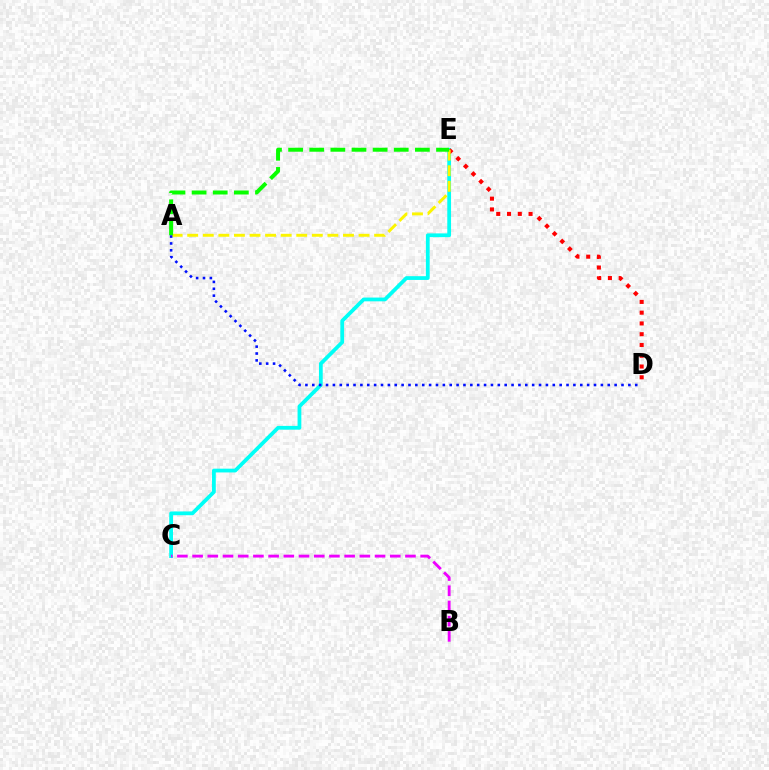{('C', 'E'): [{'color': '#00fff6', 'line_style': 'solid', 'thickness': 2.71}], ('D', 'E'): [{'color': '#ff0000', 'line_style': 'dotted', 'thickness': 2.93}], ('A', 'E'): [{'color': '#fcf500', 'line_style': 'dashed', 'thickness': 2.12}, {'color': '#08ff00', 'line_style': 'dashed', 'thickness': 2.87}], ('A', 'D'): [{'color': '#0010ff', 'line_style': 'dotted', 'thickness': 1.87}], ('B', 'C'): [{'color': '#ee00ff', 'line_style': 'dashed', 'thickness': 2.07}]}